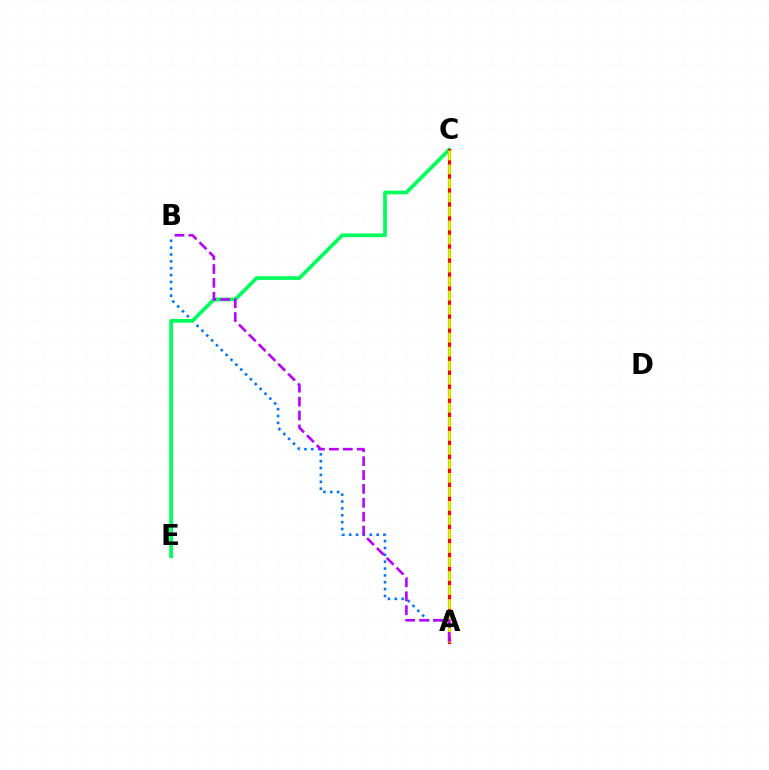{('A', 'B'): [{'color': '#0074ff', 'line_style': 'dotted', 'thickness': 1.86}, {'color': '#b900ff', 'line_style': 'dashed', 'thickness': 1.89}], ('C', 'E'): [{'color': '#00ff5c', 'line_style': 'solid', 'thickness': 2.68}], ('A', 'C'): [{'color': '#ff0000', 'line_style': 'solid', 'thickness': 2.25}, {'color': '#d1ff00', 'line_style': 'dashed', 'thickness': 1.9}]}